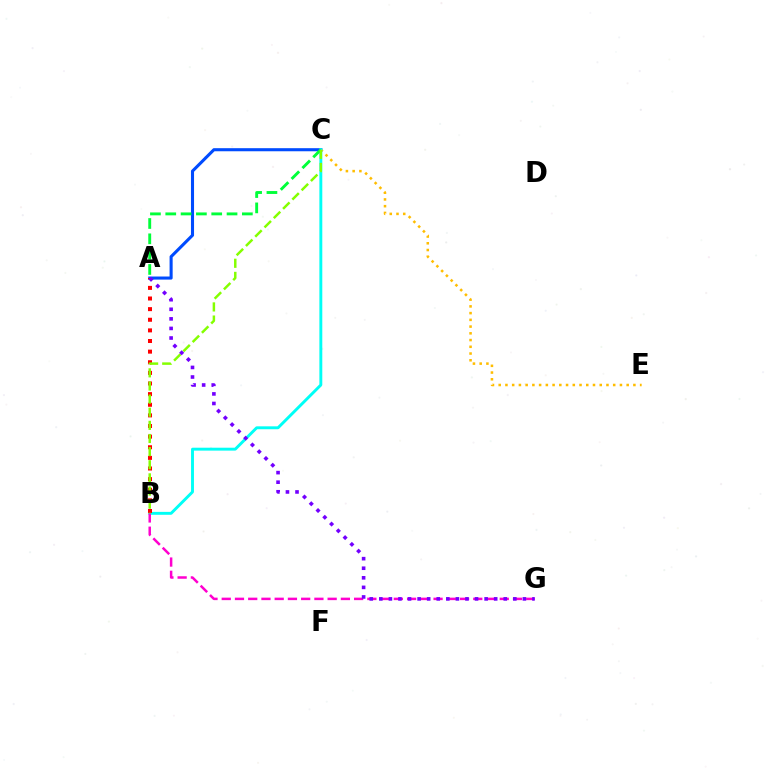{('A', 'C'): [{'color': '#004bff', 'line_style': 'solid', 'thickness': 2.22}, {'color': '#00ff39', 'line_style': 'dashed', 'thickness': 2.08}], ('C', 'E'): [{'color': '#ffbd00', 'line_style': 'dotted', 'thickness': 1.83}], ('B', 'C'): [{'color': '#00fff6', 'line_style': 'solid', 'thickness': 2.1}, {'color': '#84ff00', 'line_style': 'dashed', 'thickness': 1.78}], ('A', 'B'): [{'color': '#ff0000', 'line_style': 'dotted', 'thickness': 2.89}], ('B', 'G'): [{'color': '#ff00cf', 'line_style': 'dashed', 'thickness': 1.8}], ('A', 'G'): [{'color': '#7200ff', 'line_style': 'dotted', 'thickness': 2.6}]}